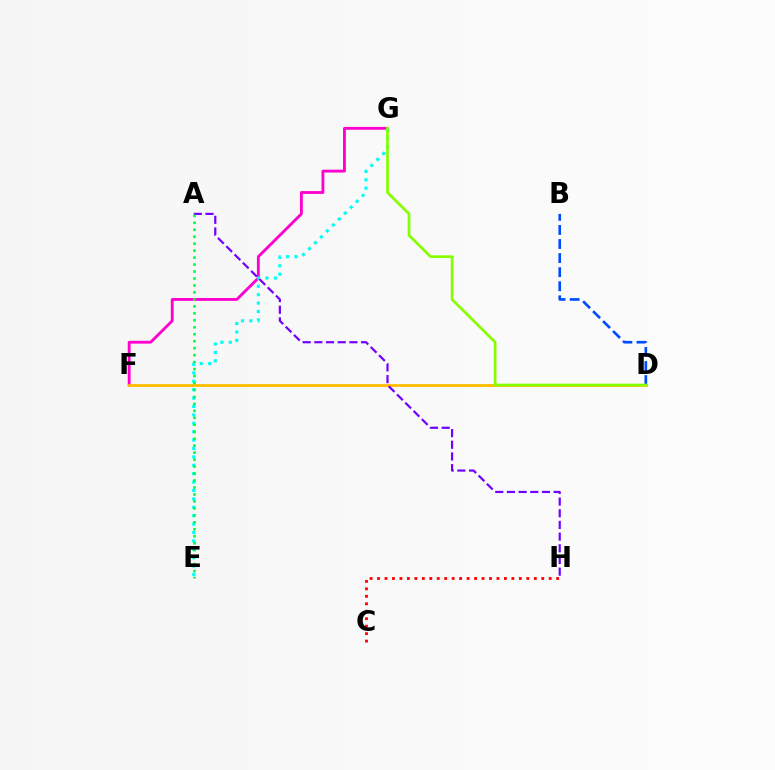{('F', 'G'): [{'color': '#ff00cf', 'line_style': 'solid', 'thickness': 2.05}], ('E', 'G'): [{'color': '#00fff6', 'line_style': 'dotted', 'thickness': 2.28}], ('D', 'F'): [{'color': '#ffbd00', 'line_style': 'solid', 'thickness': 2.01}], ('B', 'D'): [{'color': '#004bff', 'line_style': 'dashed', 'thickness': 1.91}], ('C', 'H'): [{'color': '#ff0000', 'line_style': 'dotted', 'thickness': 2.03}], ('D', 'G'): [{'color': '#84ff00', 'line_style': 'solid', 'thickness': 1.93}], ('A', 'H'): [{'color': '#7200ff', 'line_style': 'dashed', 'thickness': 1.59}], ('A', 'E'): [{'color': '#00ff39', 'line_style': 'dotted', 'thickness': 1.89}]}